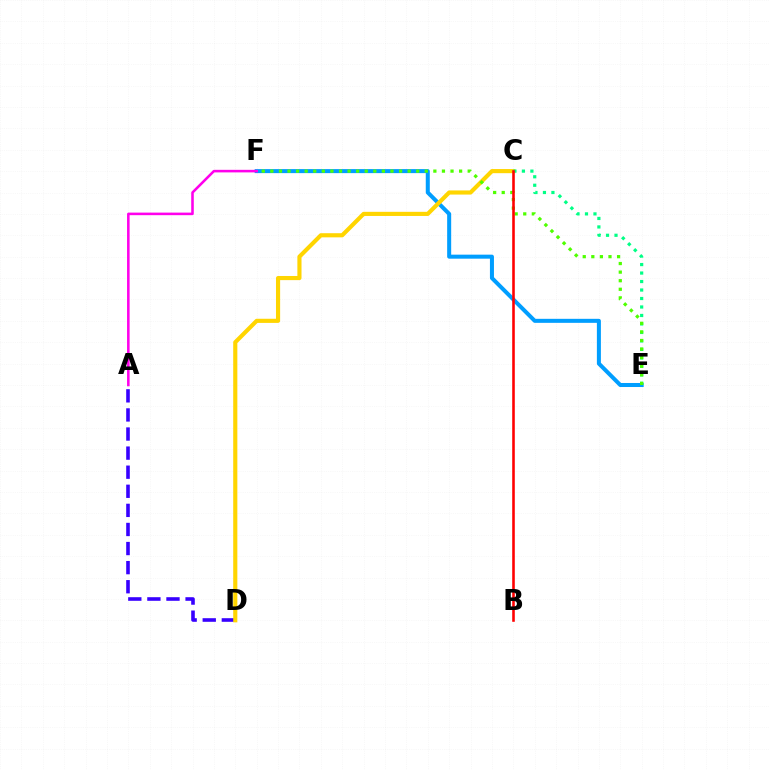{('E', 'F'): [{'color': '#009eff', 'line_style': 'solid', 'thickness': 2.89}, {'color': '#4fff00', 'line_style': 'dotted', 'thickness': 2.33}], ('A', 'D'): [{'color': '#3700ff', 'line_style': 'dashed', 'thickness': 2.59}], ('C', 'D'): [{'color': '#ffd500', 'line_style': 'solid', 'thickness': 2.98}], ('C', 'E'): [{'color': '#00ff86', 'line_style': 'dotted', 'thickness': 2.31}], ('A', 'F'): [{'color': '#ff00ed', 'line_style': 'solid', 'thickness': 1.85}], ('B', 'C'): [{'color': '#ff0000', 'line_style': 'solid', 'thickness': 1.86}]}